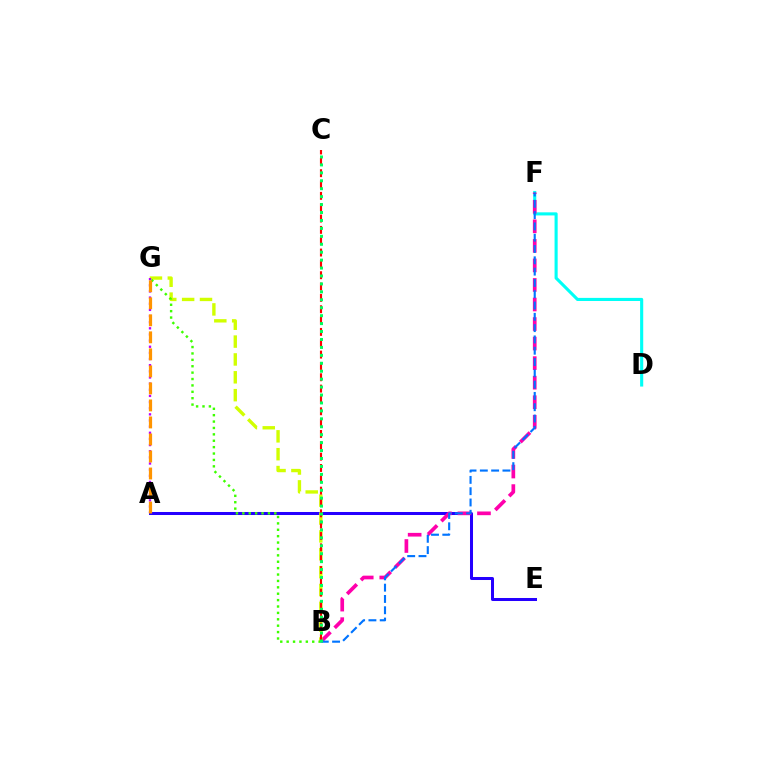{('D', 'F'): [{'color': '#00fff6', 'line_style': 'solid', 'thickness': 2.24}], ('A', 'E'): [{'color': '#2500ff', 'line_style': 'solid', 'thickness': 2.17}], ('B', 'F'): [{'color': '#ff00ac', 'line_style': 'dashed', 'thickness': 2.66}, {'color': '#0074ff', 'line_style': 'dashed', 'thickness': 1.54}], ('B', 'G'): [{'color': '#d1ff00', 'line_style': 'dashed', 'thickness': 2.43}, {'color': '#3dff00', 'line_style': 'dotted', 'thickness': 1.74}], ('A', 'G'): [{'color': '#b900ff', 'line_style': 'dotted', 'thickness': 1.67}, {'color': '#ff9400', 'line_style': 'dashed', 'thickness': 2.31}], ('B', 'C'): [{'color': '#ff0000', 'line_style': 'dashed', 'thickness': 1.54}, {'color': '#00ff5c', 'line_style': 'dotted', 'thickness': 2.16}]}